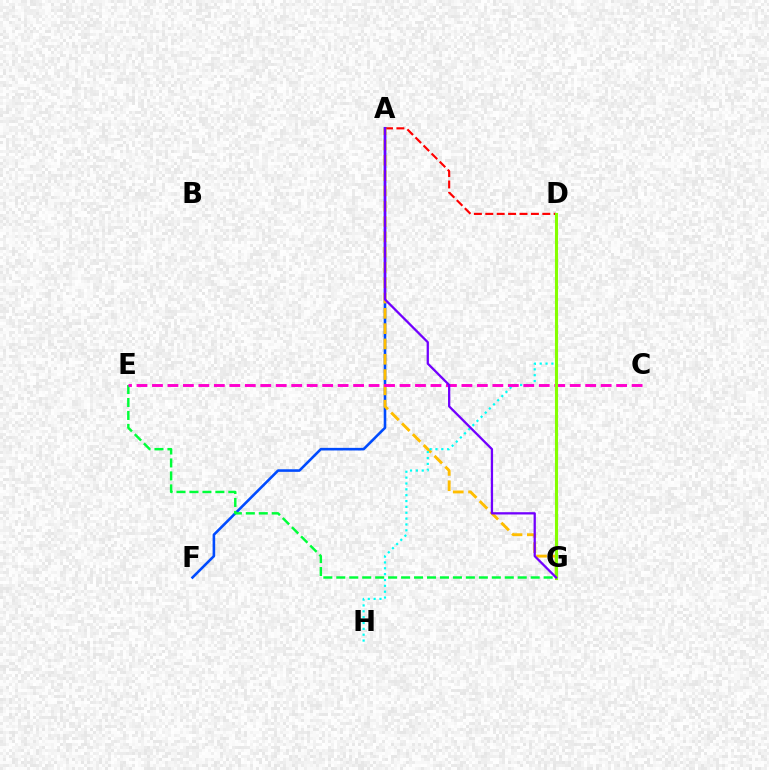{('A', 'D'): [{'color': '#ff0000', 'line_style': 'dashed', 'thickness': 1.55}], ('A', 'F'): [{'color': '#004bff', 'line_style': 'solid', 'thickness': 1.87}], ('A', 'G'): [{'color': '#ffbd00', 'line_style': 'dashed', 'thickness': 2.08}, {'color': '#7200ff', 'line_style': 'solid', 'thickness': 1.64}], ('E', 'G'): [{'color': '#00ff39', 'line_style': 'dashed', 'thickness': 1.76}], ('D', 'H'): [{'color': '#00fff6', 'line_style': 'dotted', 'thickness': 1.59}], ('C', 'E'): [{'color': '#ff00cf', 'line_style': 'dashed', 'thickness': 2.1}], ('D', 'G'): [{'color': '#84ff00', 'line_style': 'solid', 'thickness': 2.23}]}